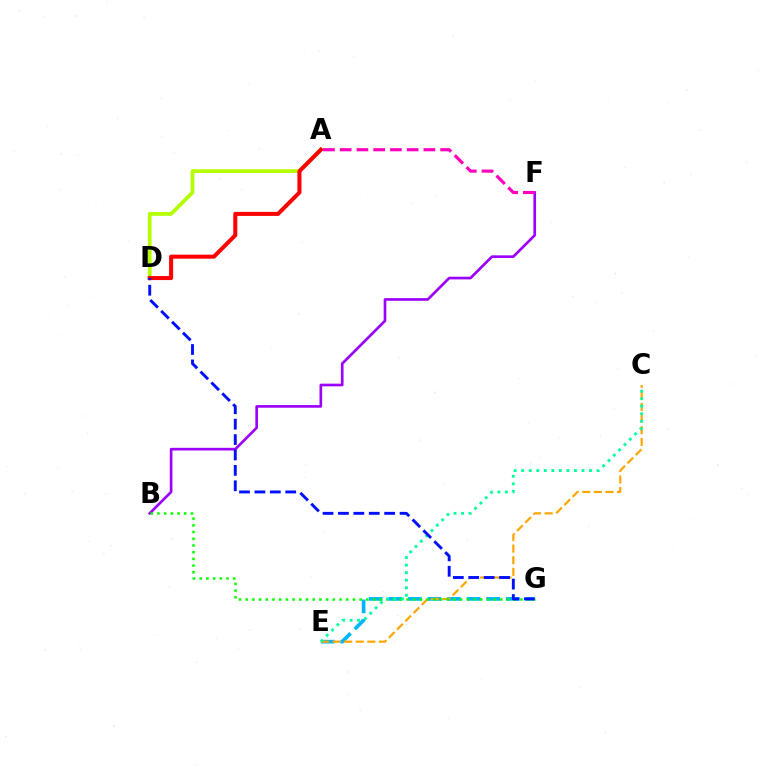{('E', 'G'): [{'color': '#00b5ff', 'line_style': 'dashed', 'thickness': 2.66}], ('B', 'F'): [{'color': '#9b00ff', 'line_style': 'solid', 'thickness': 1.92}], ('C', 'E'): [{'color': '#ffa500', 'line_style': 'dashed', 'thickness': 1.58}, {'color': '#00ff9d', 'line_style': 'dotted', 'thickness': 2.05}], ('B', 'G'): [{'color': '#08ff00', 'line_style': 'dotted', 'thickness': 1.82}], ('A', 'D'): [{'color': '#b3ff00', 'line_style': 'solid', 'thickness': 2.7}, {'color': '#ff0000', 'line_style': 'solid', 'thickness': 2.91}], ('D', 'G'): [{'color': '#0010ff', 'line_style': 'dashed', 'thickness': 2.09}], ('A', 'F'): [{'color': '#ff00bd', 'line_style': 'dashed', 'thickness': 2.27}]}